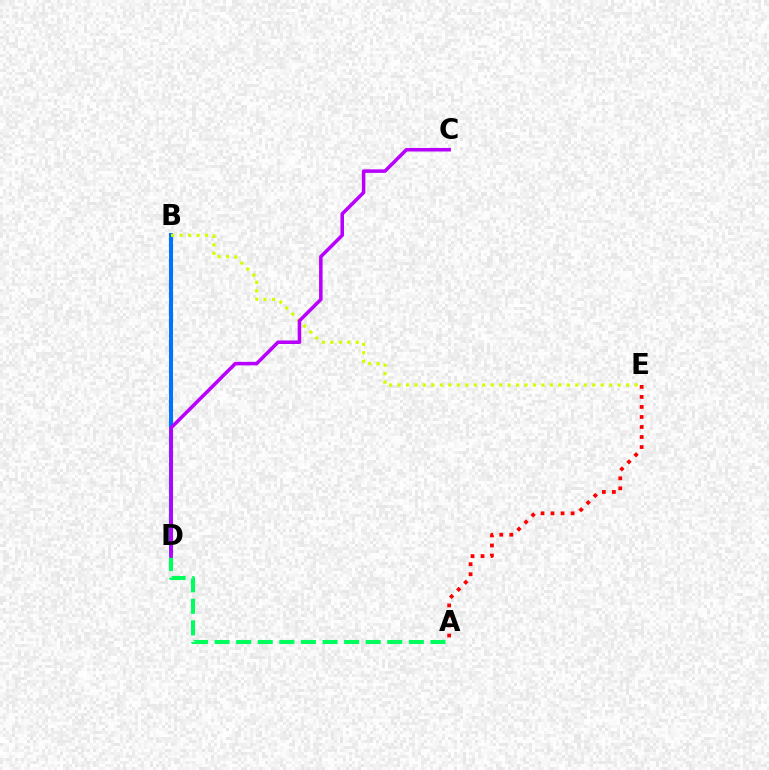{('B', 'D'): [{'color': '#0074ff', 'line_style': 'solid', 'thickness': 2.93}], ('A', 'E'): [{'color': '#ff0000', 'line_style': 'dotted', 'thickness': 2.72}], ('A', 'D'): [{'color': '#00ff5c', 'line_style': 'dashed', 'thickness': 2.93}], ('B', 'E'): [{'color': '#d1ff00', 'line_style': 'dotted', 'thickness': 2.3}], ('C', 'D'): [{'color': '#b900ff', 'line_style': 'solid', 'thickness': 2.54}]}